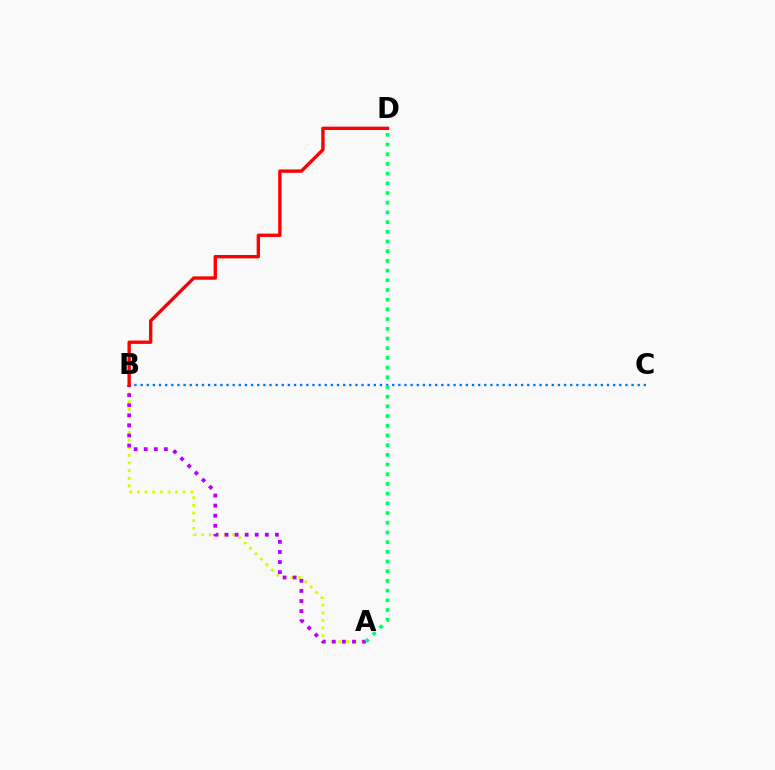{('A', 'B'): [{'color': '#d1ff00', 'line_style': 'dotted', 'thickness': 2.08}, {'color': '#b900ff', 'line_style': 'dotted', 'thickness': 2.74}], ('B', 'C'): [{'color': '#0074ff', 'line_style': 'dotted', 'thickness': 1.67}], ('B', 'D'): [{'color': '#ff0000', 'line_style': 'solid', 'thickness': 2.42}], ('A', 'D'): [{'color': '#00ff5c', 'line_style': 'dotted', 'thickness': 2.63}]}